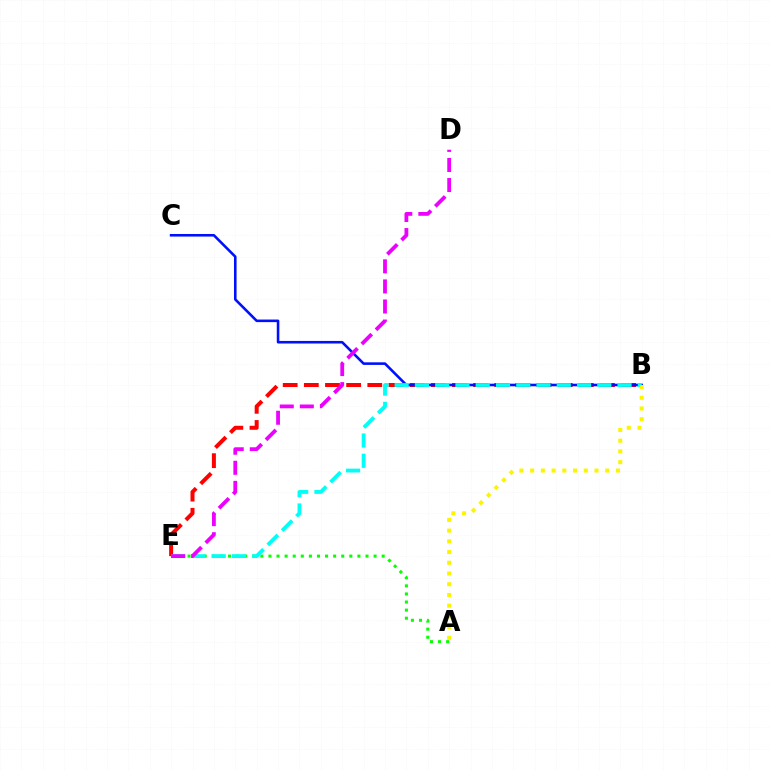{('A', 'E'): [{'color': '#08ff00', 'line_style': 'dotted', 'thickness': 2.2}], ('B', 'E'): [{'color': '#ff0000', 'line_style': 'dashed', 'thickness': 2.87}, {'color': '#00fff6', 'line_style': 'dashed', 'thickness': 2.75}], ('B', 'C'): [{'color': '#0010ff', 'line_style': 'solid', 'thickness': 1.86}], ('A', 'B'): [{'color': '#fcf500', 'line_style': 'dotted', 'thickness': 2.91}], ('D', 'E'): [{'color': '#ee00ff', 'line_style': 'dashed', 'thickness': 2.73}]}